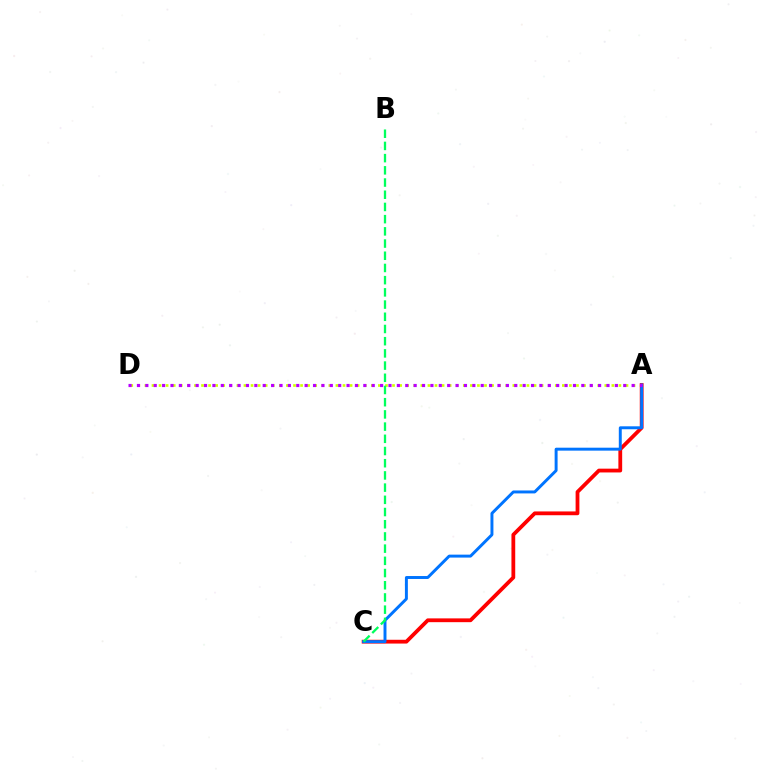{('A', 'D'): [{'color': '#d1ff00', 'line_style': 'dotted', 'thickness': 1.92}, {'color': '#b900ff', 'line_style': 'dotted', 'thickness': 2.28}], ('A', 'C'): [{'color': '#ff0000', 'line_style': 'solid', 'thickness': 2.73}, {'color': '#0074ff', 'line_style': 'solid', 'thickness': 2.12}], ('B', 'C'): [{'color': '#00ff5c', 'line_style': 'dashed', 'thickness': 1.66}]}